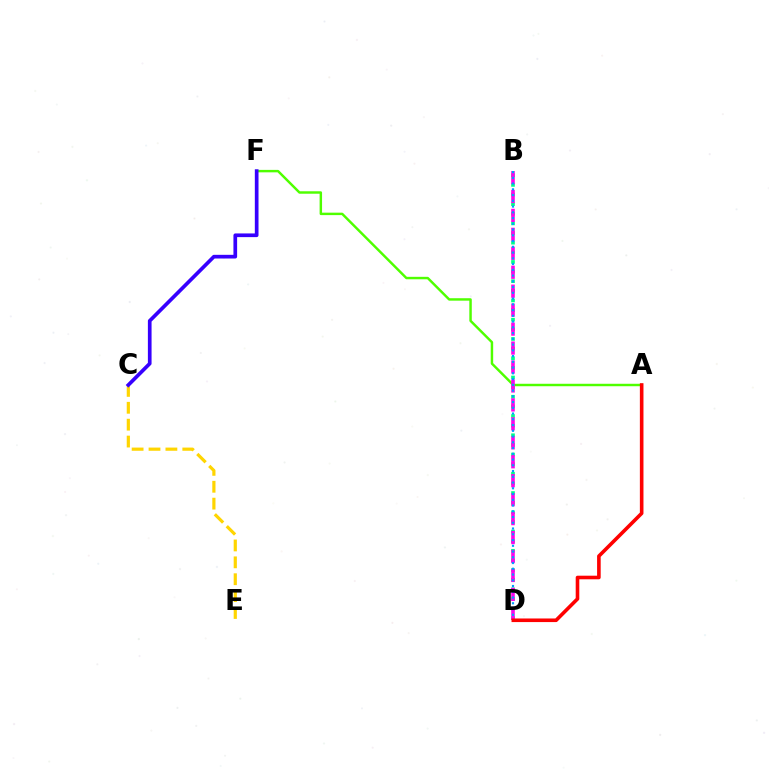{('A', 'F'): [{'color': '#4fff00', 'line_style': 'solid', 'thickness': 1.77}], ('C', 'E'): [{'color': '#ffd500', 'line_style': 'dashed', 'thickness': 2.29}], ('B', 'D'): [{'color': '#00ff86', 'line_style': 'dotted', 'thickness': 2.62}, {'color': '#ff00ed', 'line_style': 'dashed', 'thickness': 2.57}, {'color': '#009eff', 'line_style': 'dotted', 'thickness': 1.56}], ('C', 'F'): [{'color': '#3700ff', 'line_style': 'solid', 'thickness': 2.65}], ('A', 'D'): [{'color': '#ff0000', 'line_style': 'solid', 'thickness': 2.59}]}